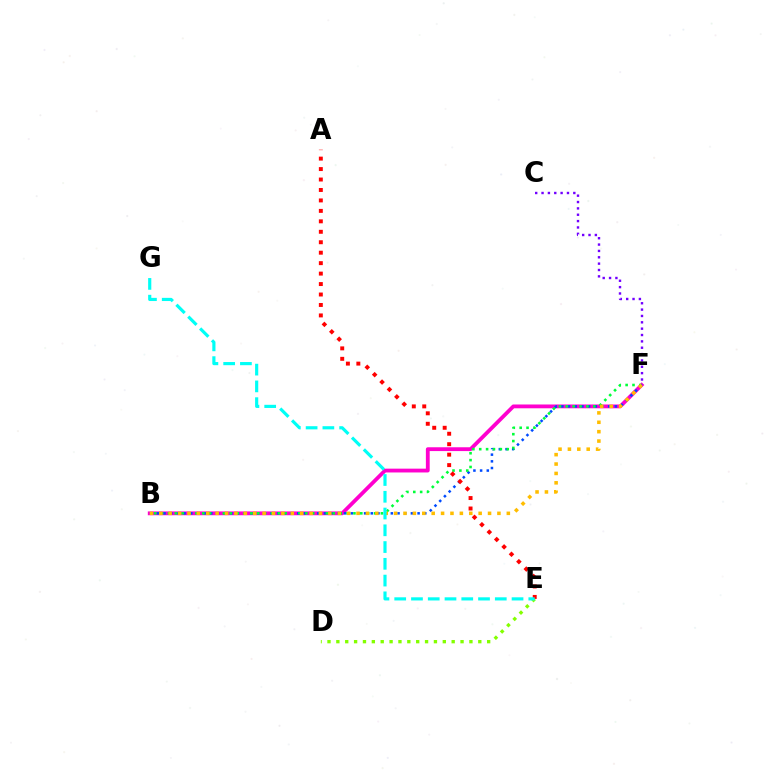{('B', 'F'): [{'color': '#ff00cf', 'line_style': 'solid', 'thickness': 2.74}, {'color': '#004bff', 'line_style': 'dotted', 'thickness': 1.82}, {'color': '#00ff39', 'line_style': 'dotted', 'thickness': 1.87}, {'color': '#ffbd00', 'line_style': 'dotted', 'thickness': 2.55}], ('C', 'F'): [{'color': '#7200ff', 'line_style': 'dotted', 'thickness': 1.73}], ('D', 'E'): [{'color': '#84ff00', 'line_style': 'dotted', 'thickness': 2.41}], ('A', 'E'): [{'color': '#ff0000', 'line_style': 'dotted', 'thickness': 2.84}], ('E', 'G'): [{'color': '#00fff6', 'line_style': 'dashed', 'thickness': 2.28}]}